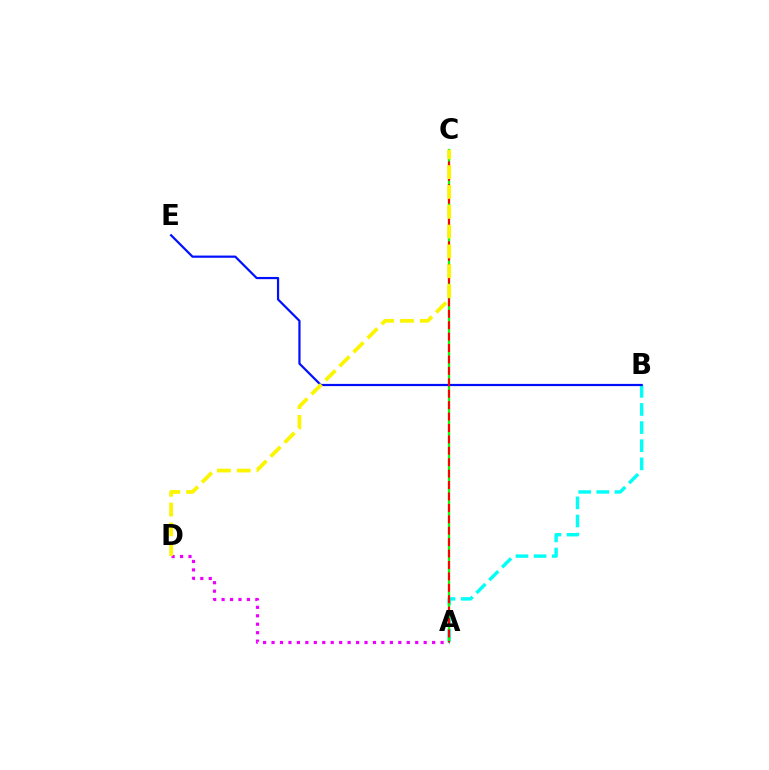{('A', 'B'): [{'color': '#00fff6', 'line_style': 'dashed', 'thickness': 2.46}], ('A', 'C'): [{'color': '#08ff00', 'line_style': 'solid', 'thickness': 1.6}, {'color': '#ff0000', 'line_style': 'dashed', 'thickness': 1.55}], ('B', 'E'): [{'color': '#0010ff', 'line_style': 'solid', 'thickness': 1.59}], ('A', 'D'): [{'color': '#ee00ff', 'line_style': 'dotted', 'thickness': 2.3}], ('C', 'D'): [{'color': '#fcf500', 'line_style': 'dashed', 'thickness': 2.69}]}